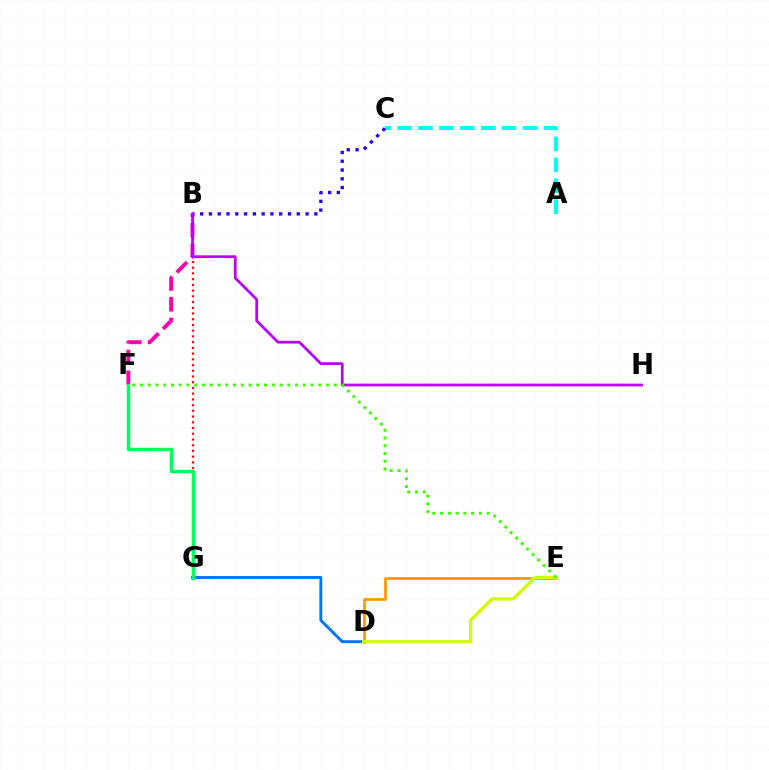{('D', 'G'): [{'color': '#0074ff', 'line_style': 'solid', 'thickness': 2.09}], ('A', 'C'): [{'color': '#00fff6', 'line_style': 'dashed', 'thickness': 2.84}], ('B', 'C'): [{'color': '#2500ff', 'line_style': 'dotted', 'thickness': 2.39}], ('B', 'F'): [{'color': '#ff00ac', 'line_style': 'dashed', 'thickness': 2.82}], ('B', 'G'): [{'color': '#ff0000', 'line_style': 'dotted', 'thickness': 1.56}], ('B', 'H'): [{'color': '#b900ff', 'line_style': 'solid', 'thickness': 1.95}], ('F', 'G'): [{'color': '#00ff5c', 'line_style': 'solid', 'thickness': 2.46}], ('D', 'E'): [{'color': '#ff9400', 'line_style': 'solid', 'thickness': 1.93}, {'color': '#d1ff00', 'line_style': 'solid', 'thickness': 2.38}], ('E', 'F'): [{'color': '#3dff00', 'line_style': 'dotted', 'thickness': 2.11}]}